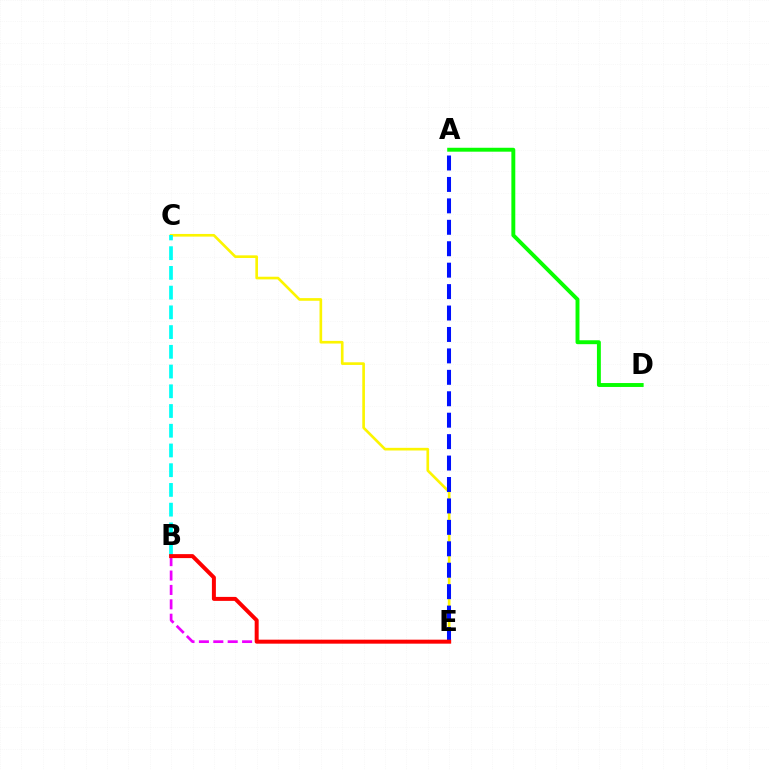{('C', 'E'): [{'color': '#fcf500', 'line_style': 'solid', 'thickness': 1.91}], ('B', 'C'): [{'color': '#00fff6', 'line_style': 'dashed', 'thickness': 2.68}], ('A', 'D'): [{'color': '#08ff00', 'line_style': 'solid', 'thickness': 2.82}], ('B', 'E'): [{'color': '#ee00ff', 'line_style': 'dashed', 'thickness': 1.96}, {'color': '#ff0000', 'line_style': 'solid', 'thickness': 2.87}], ('A', 'E'): [{'color': '#0010ff', 'line_style': 'dashed', 'thickness': 2.91}]}